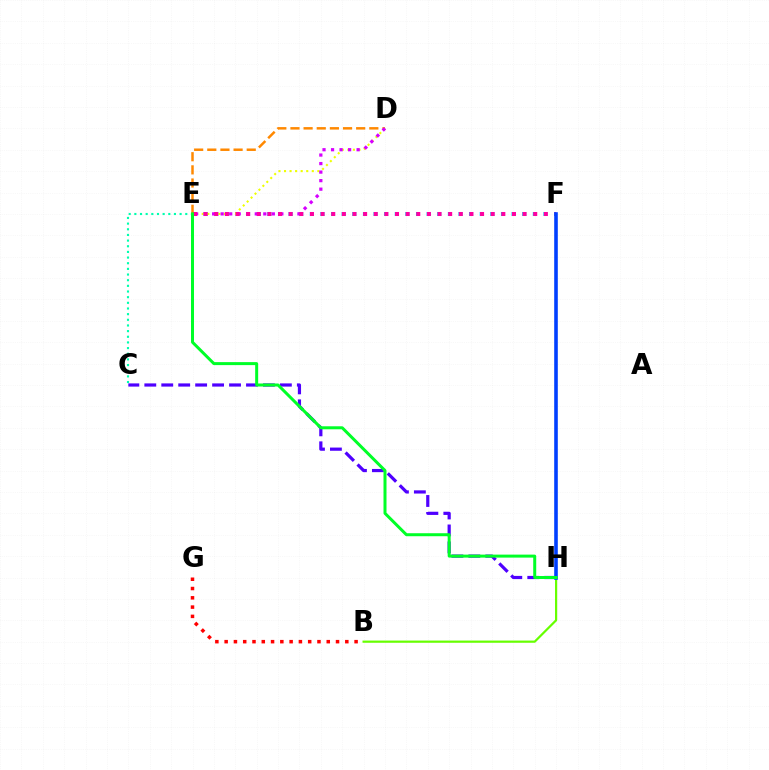{('B', 'H'): [{'color': '#66ff00', 'line_style': 'solid', 'thickness': 1.59}], ('B', 'G'): [{'color': '#ff0000', 'line_style': 'dotted', 'thickness': 2.52}], ('E', 'F'): [{'color': '#00c7ff', 'line_style': 'dotted', 'thickness': 2.89}, {'color': '#ff00a0', 'line_style': 'dotted', 'thickness': 2.89}], ('C', 'E'): [{'color': '#00ffaf', 'line_style': 'dotted', 'thickness': 1.54}], ('C', 'H'): [{'color': '#4f00ff', 'line_style': 'dashed', 'thickness': 2.3}], ('D', 'E'): [{'color': '#ff8800', 'line_style': 'dashed', 'thickness': 1.79}, {'color': '#eeff00', 'line_style': 'dotted', 'thickness': 1.51}, {'color': '#d600ff', 'line_style': 'dotted', 'thickness': 2.32}], ('F', 'H'): [{'color': '#003fff', 'line_style': 'solid', 'thickness': 2.59}], ('E', 'H'): [{'color': '#00ff27', 'line_style': 'solid', 'thickness': 2.16}]}